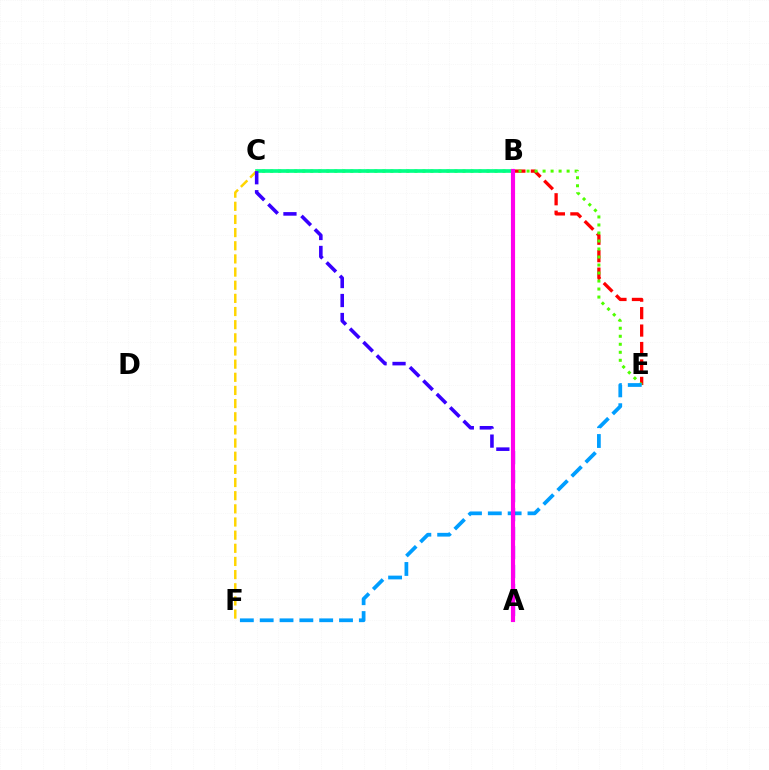{('B', 'E'): [{'color': '#ff0000', 'line_style': 'dashed', 'thickness': 2.37}], ('C', 'E'): [{'color': '#4fff00', 'line_style': 'dotted', 'thickness': 2.18}], ('B', 'C'): [{'color': '#00ff86', 'line_style': 'solid', 'thickness': 2.64}], ('E', 'F'): [{'color': '#009eff', 'line_style': 'dashed', 'thickness': 2.69}], ('C', 'F'): [{'color': '#ffd500', 'line_style': 'dashed', 'thickness': 1.79}], ('A', 'C'): [{'color': '#3700ff', 'line_style': 'dashed', 'thickness': 2.58}], ('A', 'B'): [{'color': '#ff00ed', 'line_style': 'solid', 'thickness': 2.98}]}